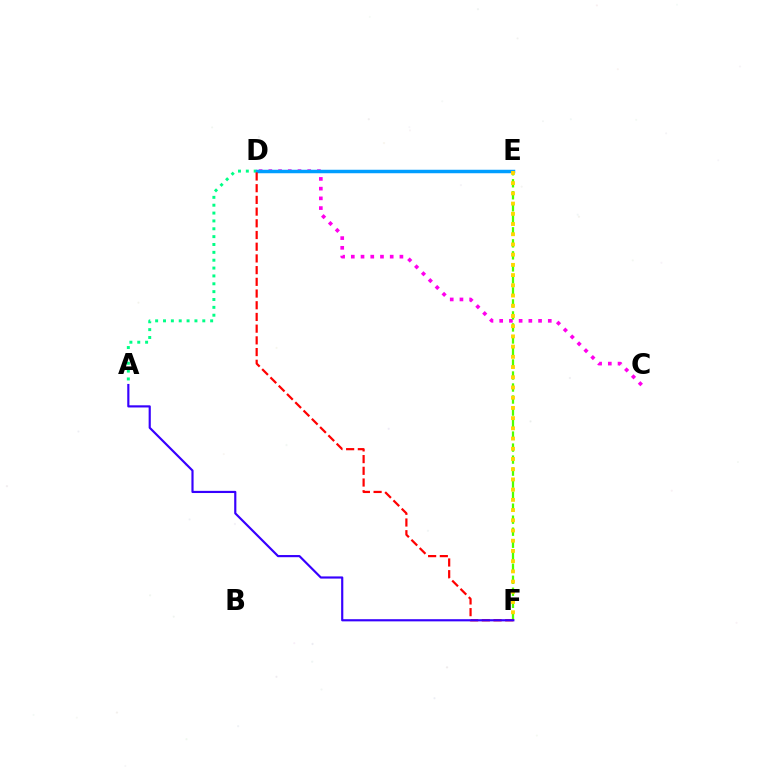{('A', 'D'): [{'color': '#00ff86', 'line_style': 'dotted', 'thickness': 2.13}], ('C', 'D'): [{'color': '#ff00ed', 'line_style': 'dotted', 'thickness': 2.64}], ('E', 'F'): [{'color': '#4fff00', 'line_style': 'dashed', 'thickness': 1.63}, {'color': '#ffd500', 'line_style': 'dotted', 'thickness': 2.78}], ('D', 'E'): [{'color': '#009eff', 'line_style': 'solid', 'thickness': 2.5}], ('D', 'F'): [{'color': '#ff0000', 'line_style': 'dashed', 'thickness': 1.59}], ('A', 'F'): [{'color': '#3700ff', 'line_style': 'solid', 'thickness': 1.56}]}